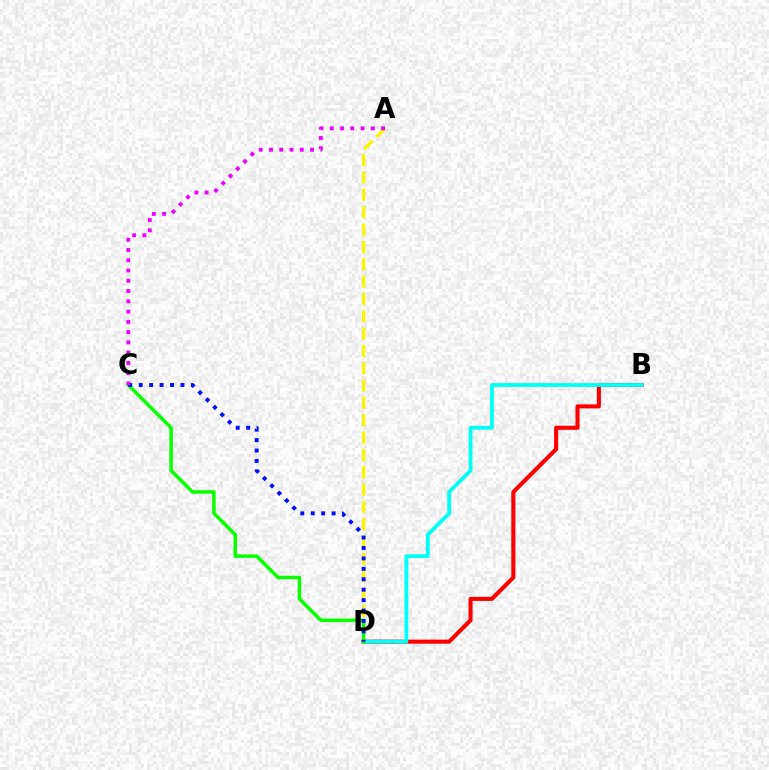{('B', 'D'): [{'color': '#ff0000', 'line_style': 'solid', 'thickness': 2.94}, {'color': '#00fff6', 'line_style': 'solid', 'thickness': 2.75}], ('A', 'D'): [{'color': '#fcf500', 'line_style': 'dashed', 'thickness': 2.36}], ('C', 'D'): [{'color': '#08ff00', 'line_style': 'solid', 'thickness': 2.52}, {'color': '#0010ff', 'line_style': 'dotted', 'thickness': 2.83}], ('A', 'C'): [{'color': '#ee00ff', 'line_style': 'dotted', 'thickness': 2.79}]}